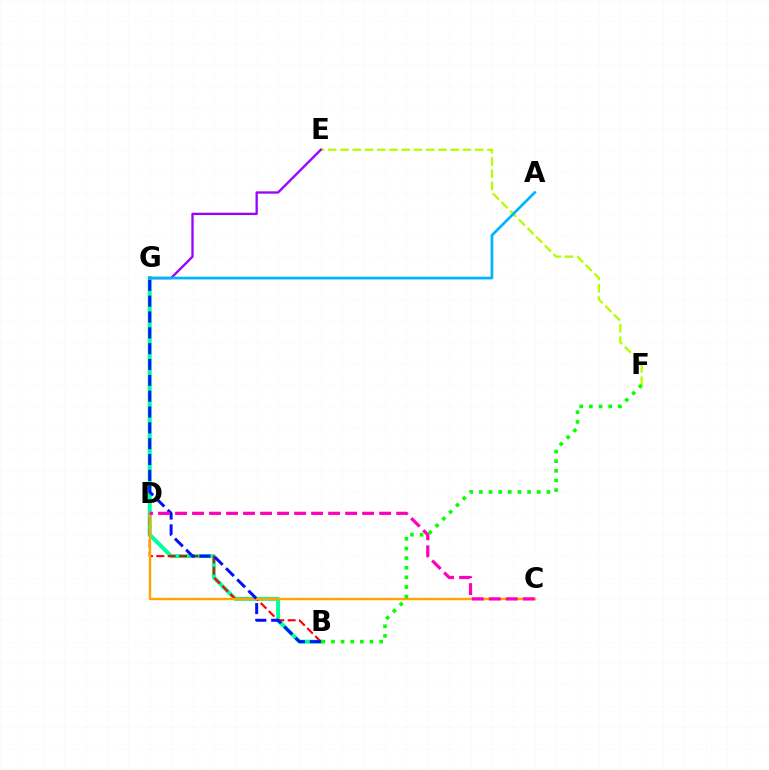{('E', 'F'): [{'color': '#b3ff00', 'line_style': 'dashed', 'thickness': 1.66}], ('B', 'G'): [{'color': '#00ff9d', 'line_style': 'solid', 'thickness': 2.87}, {'color': '#0010ff', 'line_style': 'dashed', 'thickness': 2.15}], ('B', 'D'): [{'color': '#ff0000', 'line_style': 'dashed', 'thickness': 1.54}], ('C', 'D'): [{'color': '#ffa500', 'line_style': 'solid', 'thickness': 1.74}, {'color': '#ff00bd', 'line_style': 'dashed', 'thickness': 2.31}], ('E', 'G'): [{'color': '#9b00ff', 'line_style': 'solid', 'thickness': 1.66}], ('B', 'F'): [{'color': '#08ff00', 'line_style': 'dotted', 'thickness': 2.62}], ('A', 'G'): [{'color': '#00b5ff', 'line_style': 'solid', 'thickness': 1.96}]}